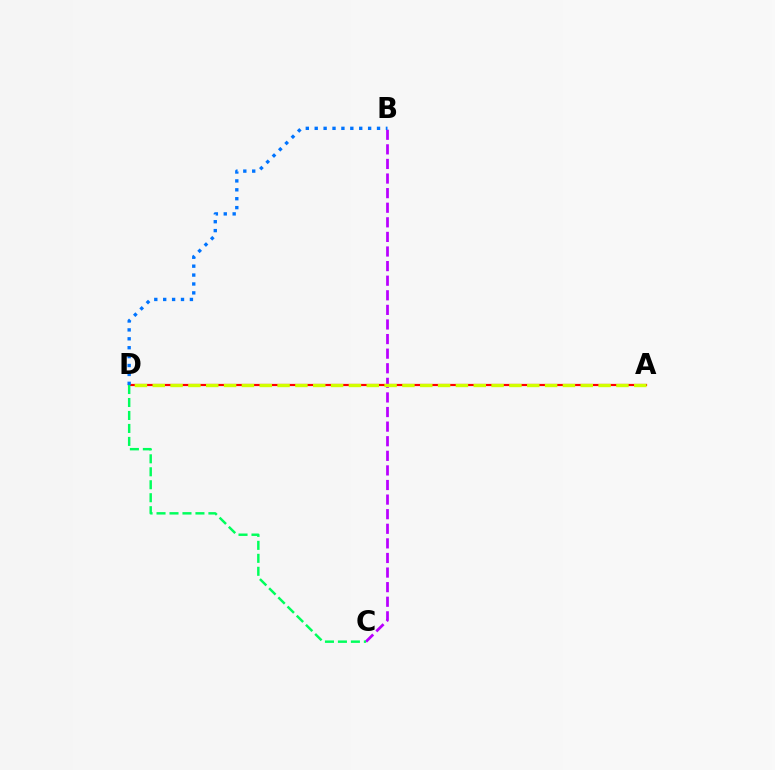{('A', 'D'): [{'color': '#ff0000', 'line_style': 'solid', 'thickness': 1.58}, {'color': '#d1ff00', 'line_style': 'dashed', 'thickness': 2.42}], ('B', 'C'): [{'color': '#b900ff', 'line_style': 'dashed', 'thickness': 1.98}], ('C', 'D'): [{'color': '#00ff5c', 'line_style': 'dashed', 'thickness': 1.76}], ('B', 'D'): [{'color': '#0074ff', 'line_style': 'dotted', 'thickness': 2.42}]}